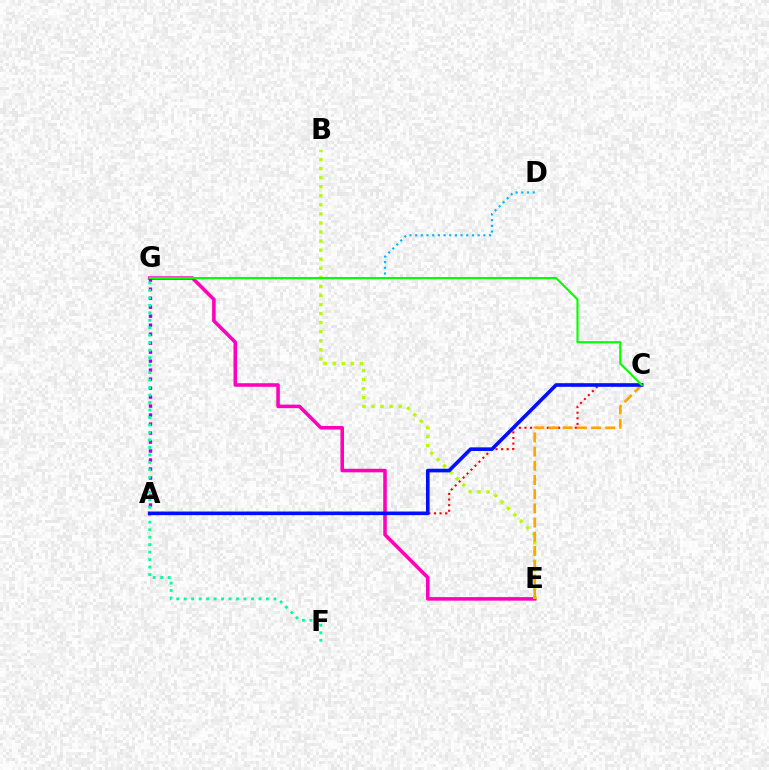{('A', 'C'): [{'color': '#ff0000', 'line_style': 'dotted', 'thickness': 1.52}, {'color': '#0010ff', 'line_style': 'solid', 'thickness': 2.61}], ('E', 'G'): [{'color': '#ff00bd', 'line_style': 'solid', 'thickness': 2.56}], ('B', 'E'): [{'color': '#b3ff00', 'line_style': 'dotted', 'thickness': 2.46}], ('D', 'G'): [{'color': '#00b5ff', 'line_style': 'dotted', 'thickness': 1.54}], ('A', 'G'): [{'color': '#9b00ff', 'line_style': 'dotted', 'thickness': 2.44}], ('C', 'E'): [{'color': '#ffa500', 'line_style': 'dashed', 'thickness': 1.93}], ('F', 'G'): [{'color': '#00ff9d', 'line_style': 'dotted', 'thickness': 2.03}], ('C', 'G'): [{'color': '#08ff00', 'line_style': 'solid', 'thickness': 1.55}]}